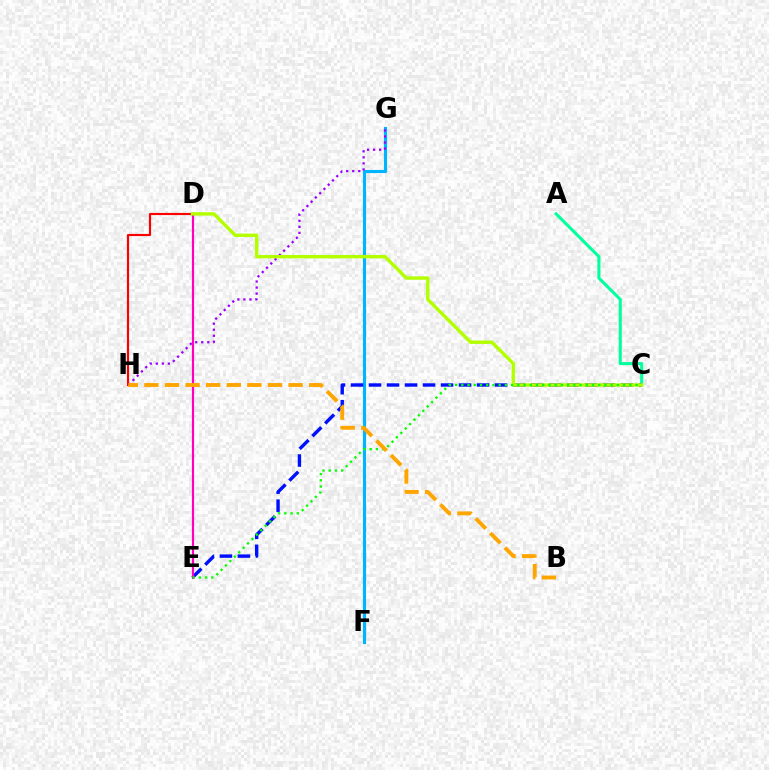{('F', 'G'): [{'color': '#00b5ff', 'line_style': 'solid', 'thickness': 2.24}], ('D', 'H'): [{'color': '#ff0000', 'line_style': 'solid', 'thickness': 1.54}], ('A', 'C'): [{'color': '#00ff9d', 'line_style': 'solid', 'thickness': 2.19}], ('C', 'E'): [{'color': '#0010ff', 'line_style': 'dashed', 'thickness': 2.45}, {'color': '#08ff00', 'line_style': 'dotted', 'thickness': 1.69}], ('G', 'H'): [{'color': '#9b00ff', 'line_style': 'dotted', 'thickness': 1.64}], ('D', 'E'): [{'color': '#ff00bd', 'line_style': 'solid', 'thickness': 1.57}], ('C', 'D'): [{'color': '#b3ff00', 'line_style': 'solid', 'thickness': 2.45}], ('B', 'H'): [{'color': '#ffa500', 'line_style': 'dashed', 'thickness': 2.8}]}